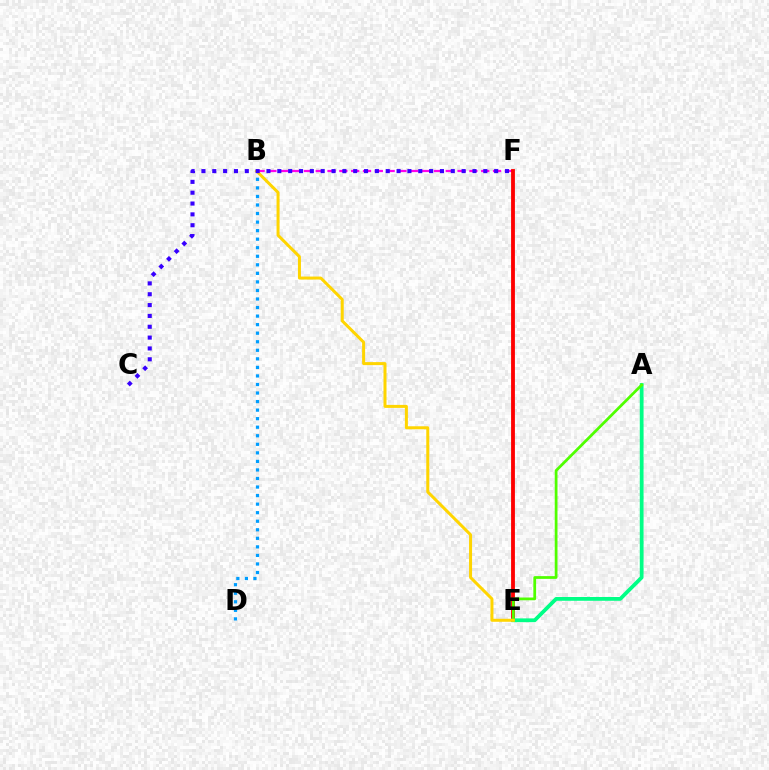{('B', 'F'): [{'color': '#ff00ed', 'line_style': 'dashed', 'thickness': 1.61}], ('E', 'F'): [{'color': '#ff0000', 'line_style': 'solid', 'thickness': 2.76}], ('A', 'E'): [{'color': '#00ff86', 'line_style': 'solid', 'thickness': 2.72}, {'color': '#4fff00', 'line_style': 'solid', 'thickness': 1.98}], ('B', 'D'): [{'color': '#009eff', 'line_style': 'dotted', 'thickness': 2.32}], ('B', 'E'): [{'color': '#ffd500', 'line_style': 'solid', 'thickness': 2.16}], ('C', 'F'): [{'color': '#3700ff', 'line_style': 'dotted', 'thickness': 2.95}]}